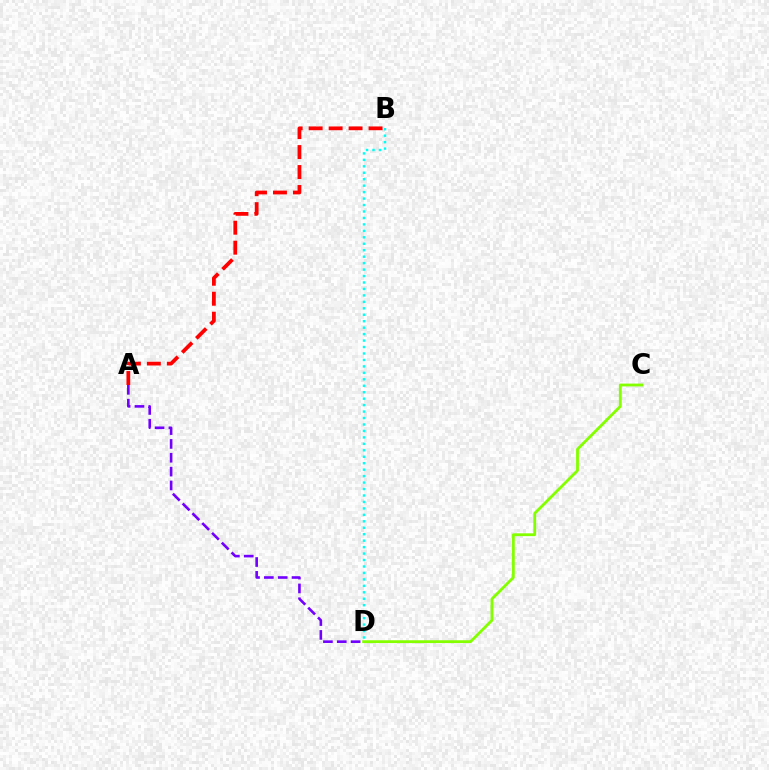{('A', 'D'): [{'color': '#7200ff', 'line_style': 'dashed', 'thickness': 1.88}], ('B', 'D'): [{'color': '#00fff6', 'line_style': 'dotted', 'thickness': 1.75}], ('C', 'D'): [{'color': '#84ff00', 'line_style': 'solid', 'thickness': 2.03}], ('A', 'B'): [{'color': '#ff0000', 'line_style': 'dashed', 'thickness': 2.71}]}